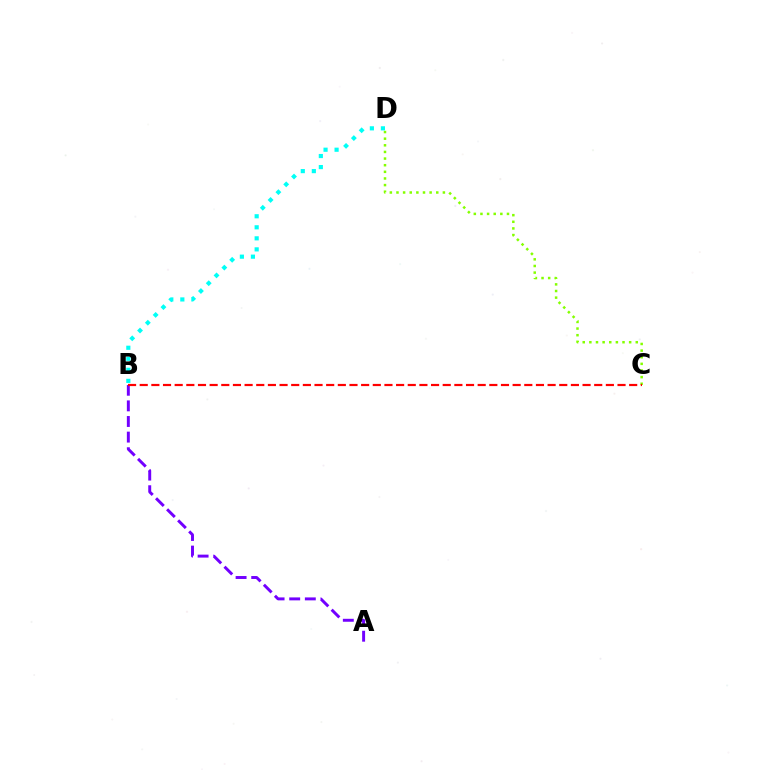{('C', 'D'): [{'color': '#84ff00', 'line_style': 'dotted', 'thickness': 1.8}], ('A', 'B'): [{'color': '#7200ff', 'line_style': 'dashed', 'thickness': 2.12}], ('B', 'C'): [{'color': '#ff0000', 'line_style': 'dashed', 'thickness': 1.58}], ('B', 'D'): [{'color': '#00fff6', 'line_style': 'dotted', 'thickness': 3.0}]}